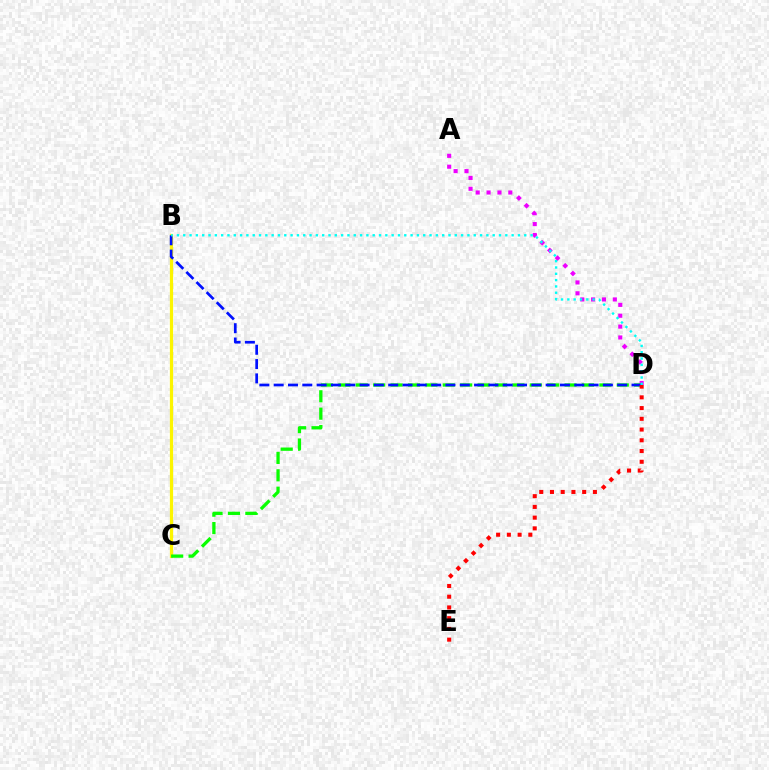{('A', 'D'): [{'color': '#ee00ff', 'line_style': 'dotted', 'thickness': 2.95}], ('B', 'C'): [{'color': '#fcf500', 'line_style': 'solid', 'thickness': 2.32}], ('C', 'D'): [{'color': '#08ff00', 'line_style': 'dashed', 'thickness': 2.36}], ('B', 'D'): [{'color': '#0010ff', 'line_style': 'dashed', 'thickness': 1.94}, {'color': '#00fff6', 'line_style': 'dotted', 'thickness': 1.72}], ('D', 'E'): [{'color': '#ff0000', 'line_style': 'dotted', 'thickness': 2.92}]}